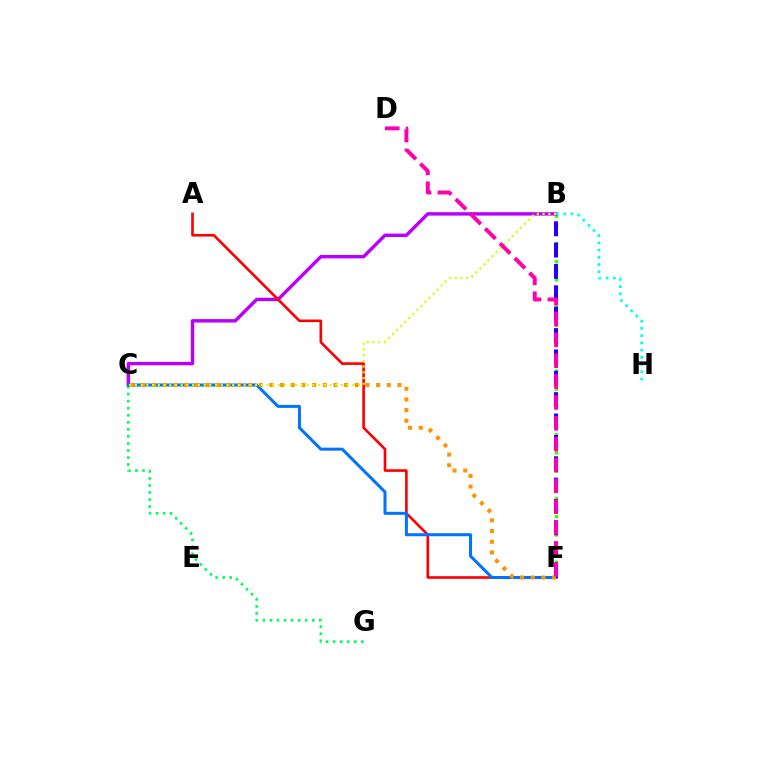{('B', 'F'): [{'color': '#3dff00', 'line_style': 'dotted', 'thickness': 2.47}, {'color': '#2500ff', 'line_style': 'dashed', 'thickness': 2.9}], ('B', 'C'): [{'color': '#b900ff', 'line_style': 'solid', 'thickness': 2.46}, {'color': '#d1ff00', 'line_style': 'dotted', 'thickness': 1.55}], ('C', 'G'): [{'color': '#00ff5c', 'line_style': 'dotted', 'thickness': 1.91}], ('A', 'F'): [{'color': '#ff0000', 'line_style': 'solid', 'thickness': 1.9}], ('C', 'F'): [{'color': '#0074ff', 'line_style': 'solid', 'thickness': 2.18}, {'color': '#ff9400', 'line_style': 'dotted', 'thickness': 2.9}], ('B', 'H'): [{'color': '#00fff6', 'line_style': 'dotted', 'thickness': 1.97}], ('D', 'F'): [{'color': '#ff00ac', 'line_style': 'dashed', 'thickness': 2.83}]}